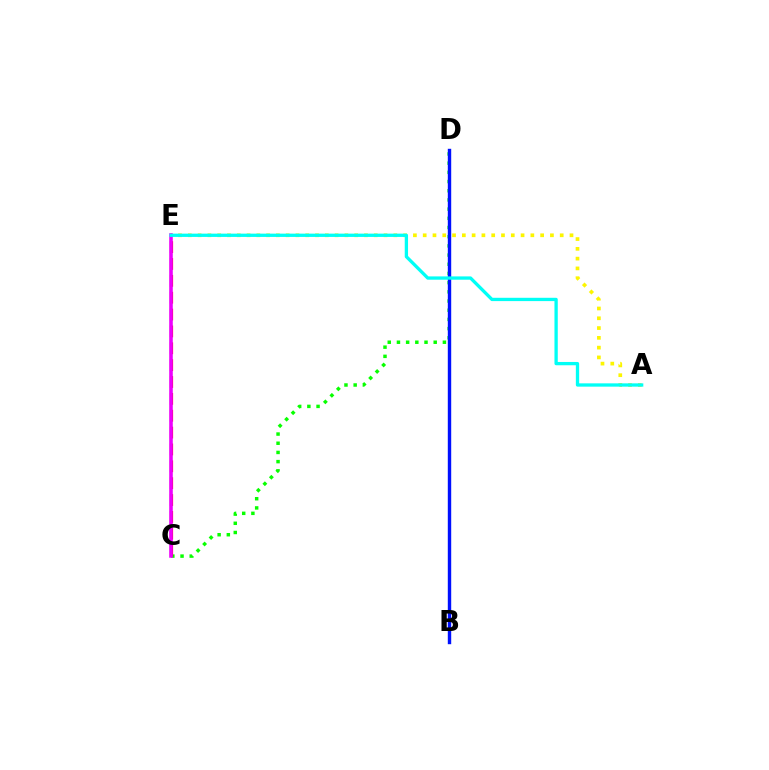{('C', 'D'): [{'color': '#08ff00', 'line_style': 'dotted', 'thickness': 2.5}], ('A', 'E'): [{'color': '#fcf500', 'line_style': 'dotted', 'thickness': 2.66}, {'color': '#00fff6', 'line_style': 'solid', 'thickness': 2.38}], ('C', 'E'): [{'color': '#ff0000', 'line_style': 'dashed', 'thickness': 2.29}, {'color': '#ee00ff', 'line_style': 'solid', 'thickness': 2.57}], ('B', 'D'): [{'color': '#0010ff', 'line_style': 'solid', 'thickness': 2.45}]}